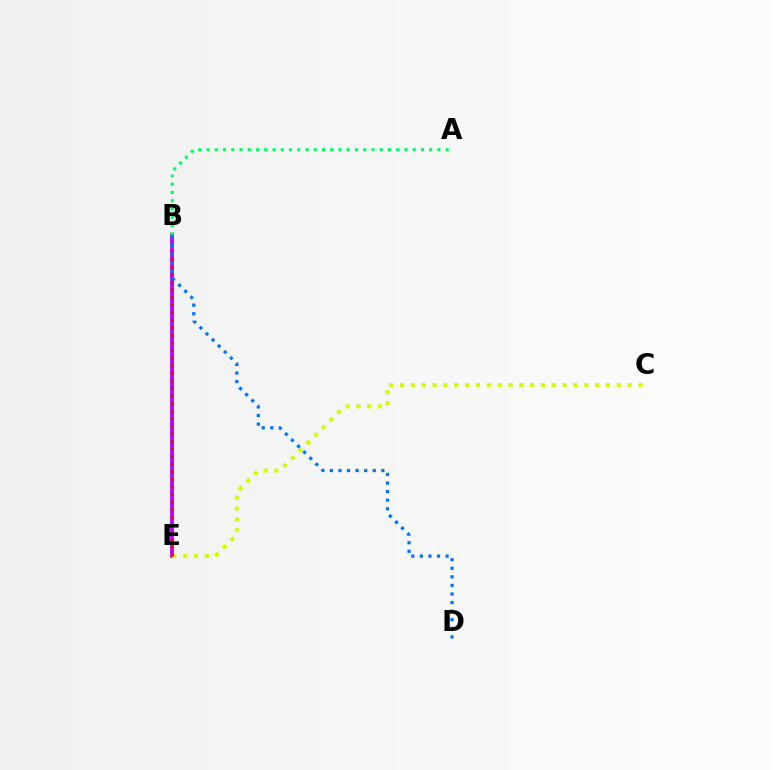{('B', 'E'): [{'color': '#b900ff', 'line_style': 'solid', 'thickness': 2.72}, {'color': '#ff0000', 'line_style': 'dotted', 'thickness': 2.06}], ('C', 'E'): [{'color': '#d1ff00', 'line_style': 'dotted', 'thickness': 2.94}], ('A', 'B'): [{'color': '#00ff5c', 'line_style': 'dotted', 'thickness': 2.24}], ('B', 'D'): [{'color': '#0074ff', 'line_style': 'dotted', 'thickness': 2.33}]}